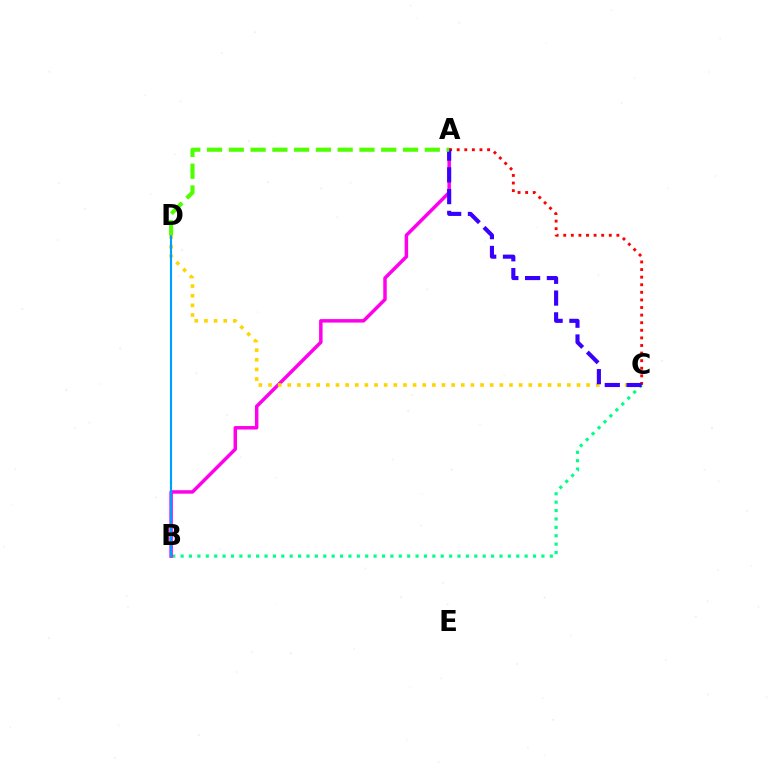{('B', 'C'): [{'color': '#00ff86', 'line_style': 'dotted', 'thickness': 2.28}], ('A', 'B'): [{'color': '#ff00ed', 'line_style': 'solid', 'thickness': 2.51}], ('C', 'D'): [{'color': '#ffd500', 'line_style': 'dotted', 'thickness': 2.62}], ('A', 'C'): [{'color': '#ff0000', 'line_style': 'dotted', 'thickness': 2.06}, {'color': '#3700ff', 'line_style': 'dashed', 'thickness': 2.96}], ('B', 'D'): [{'color': '#009eff', 'line_style': 'solid', 'thickness': 1.56}], ('A', 'D'): [{'color': '#4fff00', 'line_style': 'dashed', 'thickness': 2.96}]}